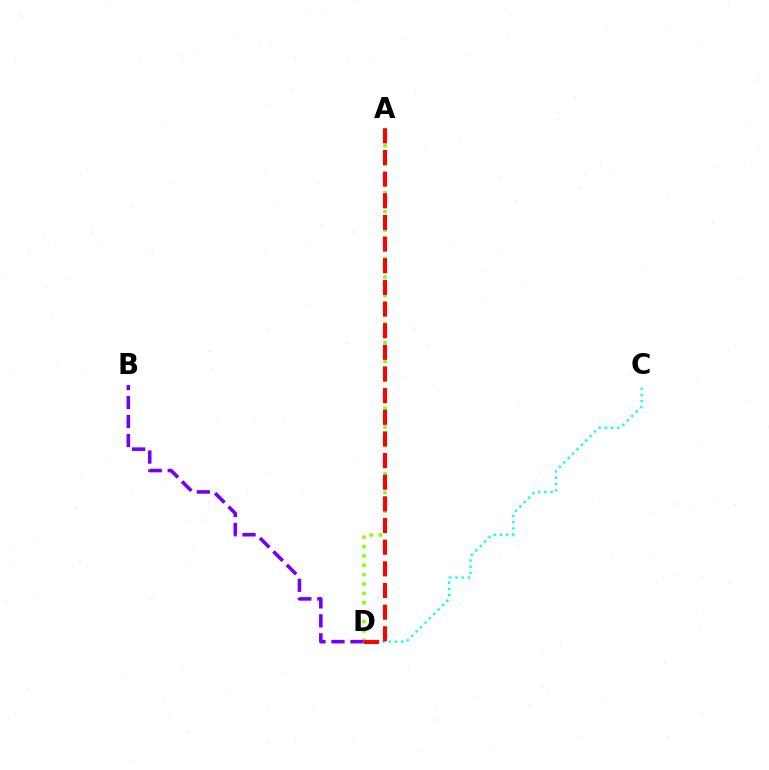{('A', 'D'): [{'color': '#84ff00', 'line_style': 'dotted', 'thickness': 2.55}, {'color': '#ff0000', 'line_style': 'dashed', 'thickness': 2.94}], ('C', 'D'): [{'color': '#00fff6', 'line_style': 'dotted', 'thickness': 1.69}], ('B', 'D'): [{'color': '#7200ff', 'line_style': 'dashed', 'thickness': 2.58}]}